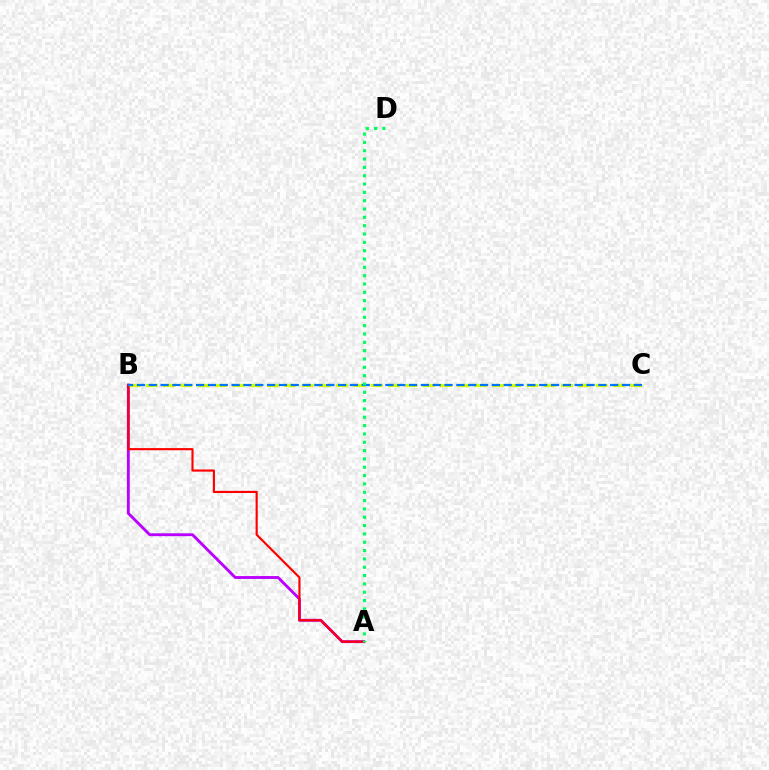{('A', 'B'): [{'color': '#b900ff', 'line_style': 'solid', 'thickness': 2.06}, {'color': '#ff0000', 'line_style': 'solid', 'thickness': 1.55}], ('B', 'C'): [{'color': '#d1ff00', 'line_style': 'dashed', 'thickness': 2.35}, {'color': '#0074ff', 'line_style': 'dashed', 'thickness': 1.61}], ('A', 'D'): [{'color': '#00ff5c', 'line_style': 'dotted', 'thickness': 2.26}]}